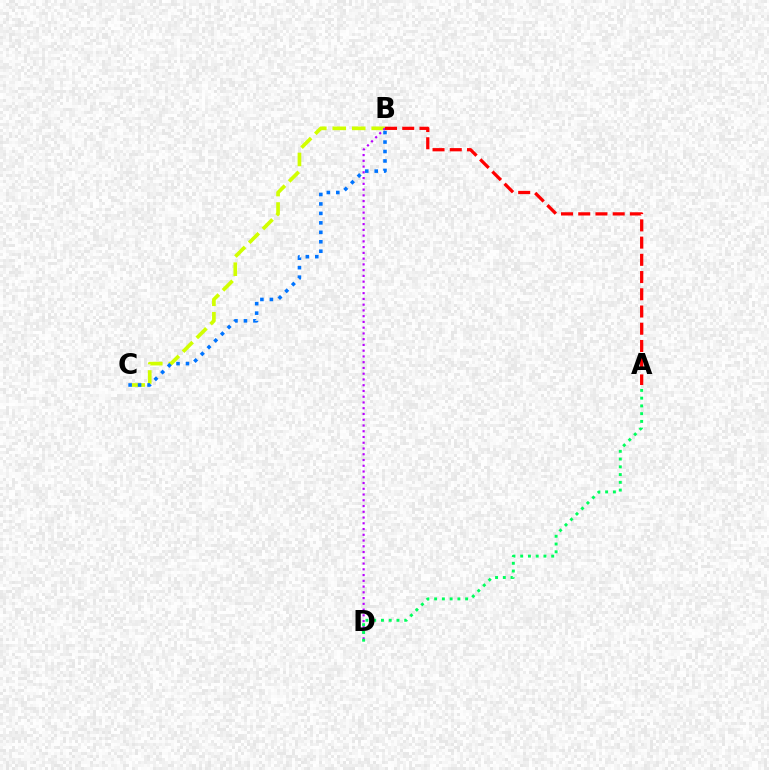{('B', 'C'): [{'color': '#d1ff00', 'line_style': 'dashed', 'thickness': 2.65}, {'color': '#0074ff', 'line_style': 'dotted', 'thickness': 2.57}], ('B', 'D'): [{'color': '#b900ff', 'line_style': 'dotted', 'thickness': 1.56}], ('A', 'D'): [{'color': '#00ff5c', 'line_style': 'dotted', 'thickness': 2.11}], ('A', 'B'): [{'color': '#ff0000', 'line_style': 'dashed', 'thickness': 2.34}]}